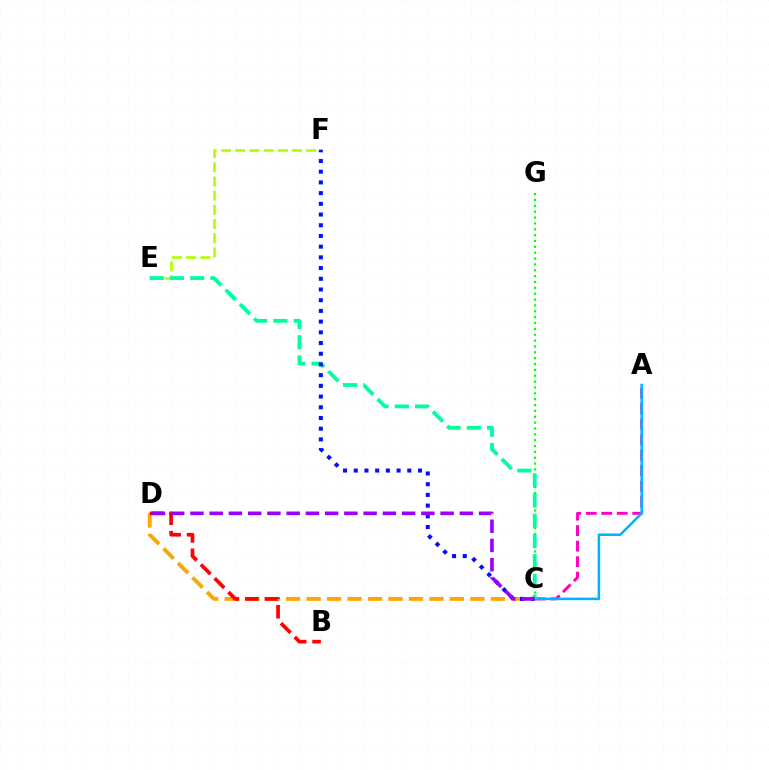{('E', 'F'): [{'color': '#b3ff00', 'line_style': 'dashed', 'thickness': 1.93}], ('A', 'C'): [{'color': '#ff00bd', 'line_style': 'dashed', 'thickness': 2.11}, {'color': '#00b5ff', 'line_style': 'solid', 'thickness': 1.83}], ('C', 'G'): [{'color': '#08ff00', 'line_style': 'dotted', 'thickness': 1.59}], ('C', 'D'): [{'color': '#ffa500', 'line_style': 'dashed', 'thickness': 2.78}, {'color': '#9b00ff', 'line_style': 'dashed', 'thickness': 2.61}], ('C', 'E'): [{'color': '#00ff9d', 'line_style': 'dashed', 'thickness': 2.74}], ('C', 'F'): [{'color': '#0010ff', 'line_style': 'dotted', 'thickness': 2.91}], ('B', 'D'): [{'color': '#ff0000', 'line_style': 'dashed', 'thickness': 2.65}]}